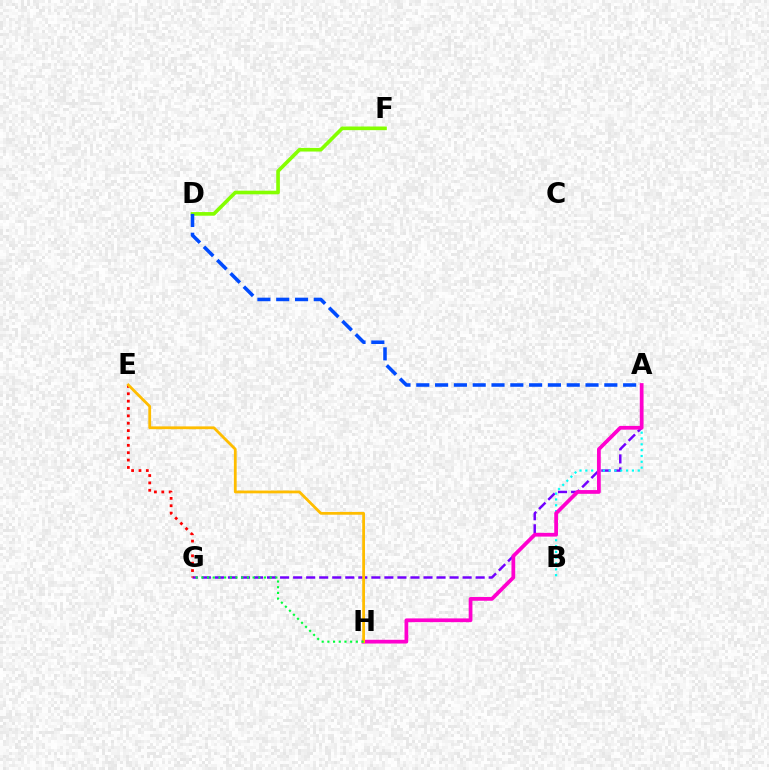{('D', 'F'): [{'color': '#84ff00', 'line_style': 'solid', 'thickness': 2.62}], ('A', 'G'): [{'color': '#7200ff', 'line_style': 'dashed', 'thickness': 1.77}], ('A', 'B'): [{'color': '#00fff6', 'line_style': 'dotted', 'thickness': 1.58}], ('A', 'H'): [{'color': '#ff00cf', 'line_style': 'solid', 'thickness': 2.69}], ('A', 'D'): [{'color': '#004bff', 'line_style': 'dashed', 'thickness': 2.55}], ('E', 'G'): [{'color': '#ff0000', 'line_style': 'dotted', 'thickness': 2.0}], ('E', 'H'): [{'color': '#ffbd00', 'line_style': 'solid', 'thickness': 2.01}], ('G', 'H'): [{'color': '#00ff39', 'line_style': 'dotted', 'thickness': 1.55}]}